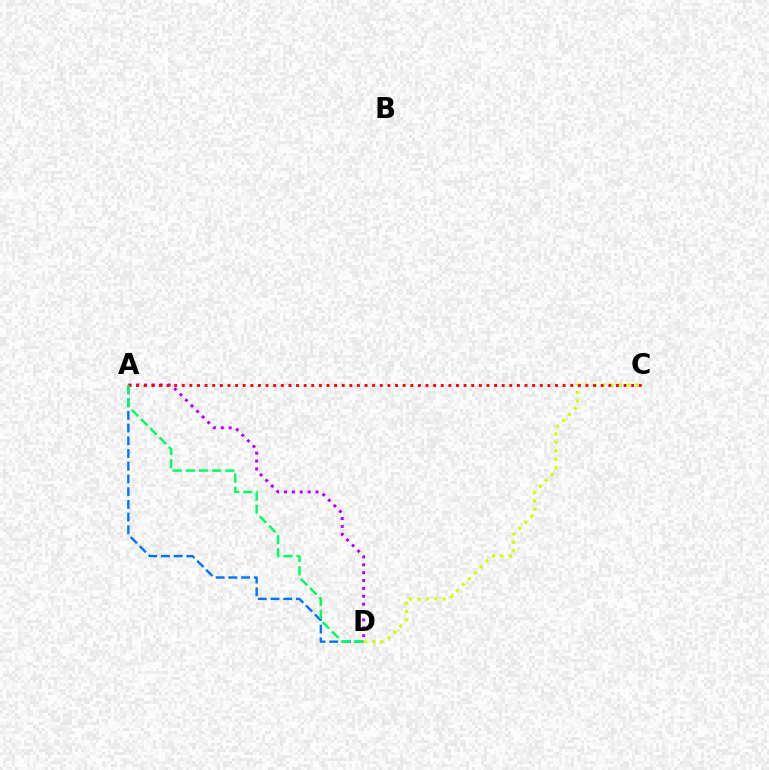{('A', 'D'): [{'color': '#0074ff', 'line_style': 'dashed', 'thickness': 1.73}, {'color': '#b900ff', 'line_style': 'dotted', 'thickness': 2.14}, {'color': '#00ff5c', 'line_style': 'dashed', 'thickness': 1.78}], ('C', 'D'): [{'color': '#d1ff00', 'line_style': 'dotted', 'thickness': 2.28}], ('A', 'C'): [{'color': '#ff0000', 'line_style': 'dotted', 'thickness': 2.07}]}